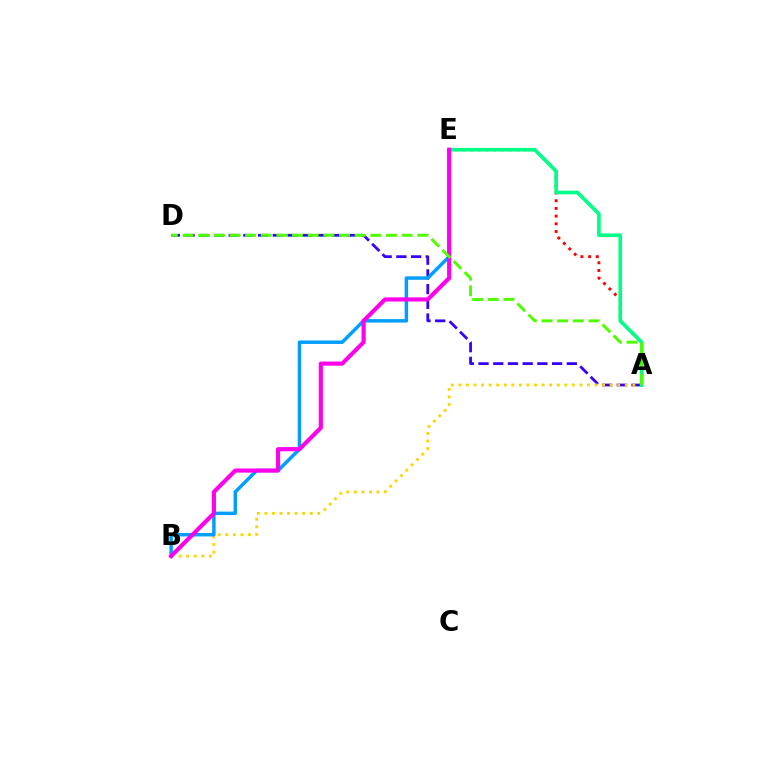{('A', 'D'): [{'color': '#3700ff', 'line_style': 'dashed', 'thickness': 2.0}, {'color': '#4fff00', 'line_style': 'dashed', 'thickness': 2.13}], ('A', 'E'): [{'color': '#ff0000', 'line_style': 'dotted', 'thickness': 2.09}, {'color': '#00ff86', 'line_style': 'solid', 'thickness': 2.63}], ('A', 'B'): [{'color': '#ffd500', 'line_style': 'dotted', 'thickness': 2.05}], ('B', 'E'): [{'color': '#009eff', 'line_style': 'solid', 'thickness': 2.5}, {'color': '#ff00ed', 'line_style': 'solid', 'thickness': 2.98}]}